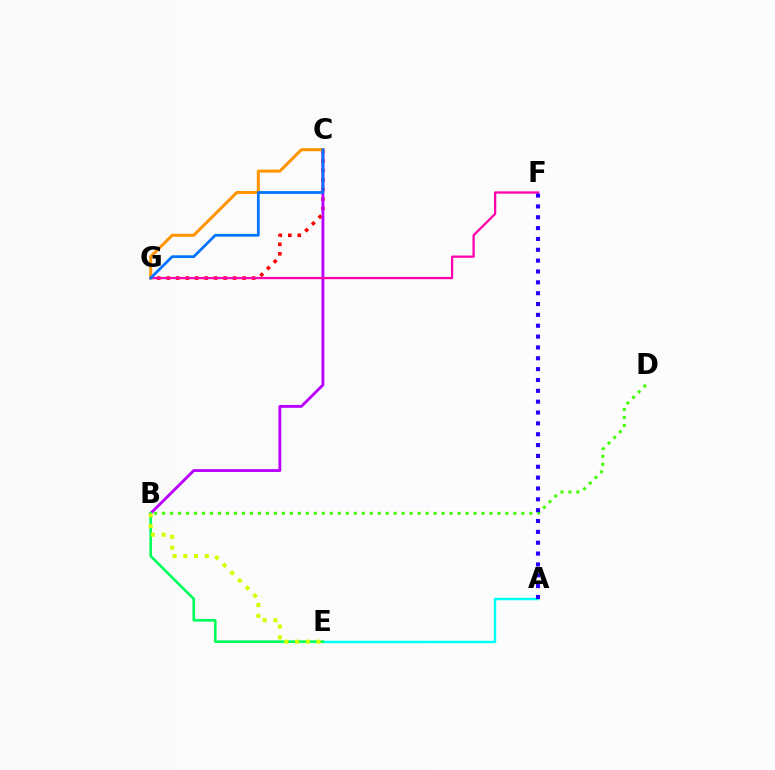{('C', 'G'): [{'color': '#ff0000', 'line_style': 'dotted', 'thickness': 2.58}, {'color': '#ff9400', 'line_style': 'solid', 'thickness': 2.18}, {'color': '#0074ff', 'line_style': 'solid', 'thickness': 1.98}], ('B', 'C'): [{'color': '#b900ff', 'line_style': 'solid', 'thickness': 2.05}], ('A', 'E'): [{'color': '#00fff6', 'line_style': 'solid', 'thickness': 1.78}], ('F', 'G'): [{'color': '#ff00ac', 'line_style': 'solid', 'thickness': 1.64}], ('B', 'E'): [{'color': '#00ff5c', 'line_style': 'solid', 'thickness': 1.92}, {'color': '#d1ff00', 'line_style': 'dotted', 'thickness': 2.92}], ('B', 'D'): [{'color': '#3dff00', 'line_style': 'dotted', 'thickness': 2.17}], ('A', 'F'): [{'color': '#2500ff', 'line_style': 'dotted', 'thickness': 2.95}]}